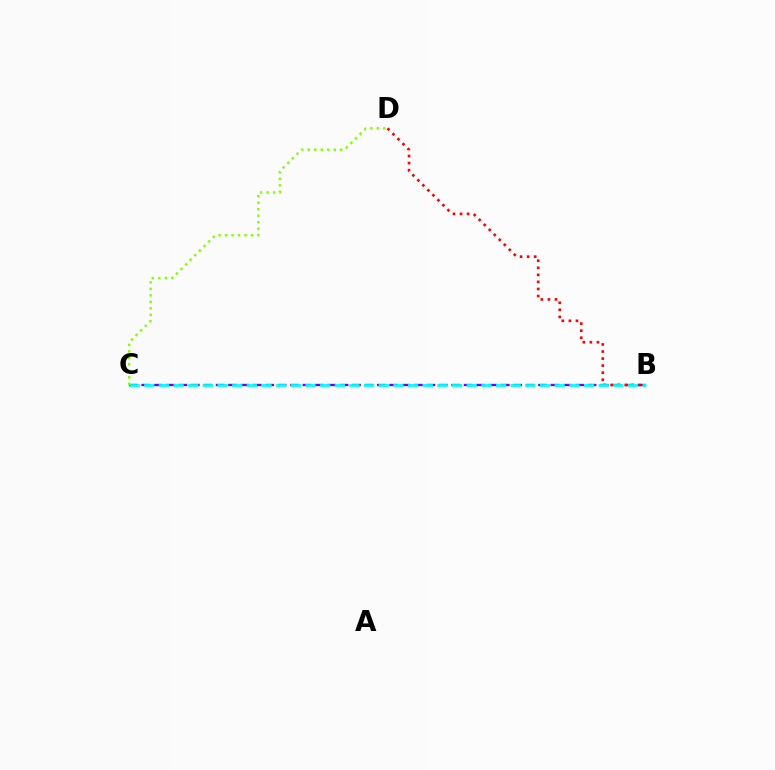{('B', 'C'): [{'color': '#7200ff', 'line_style': 'dashed', 'thickness': 1.68}, {'color': '#00fff6', 'line_style': 'dashed', 'thickness': 1.99}], ('B', 'D'): [{'color': '#ff0000', 'line_style': 'dotted', 'thickness': 1.92}], ('C', 'D'): [{'color': '#84ff00', 'line_style': 'dotted', 'thickness': 1.76}]}